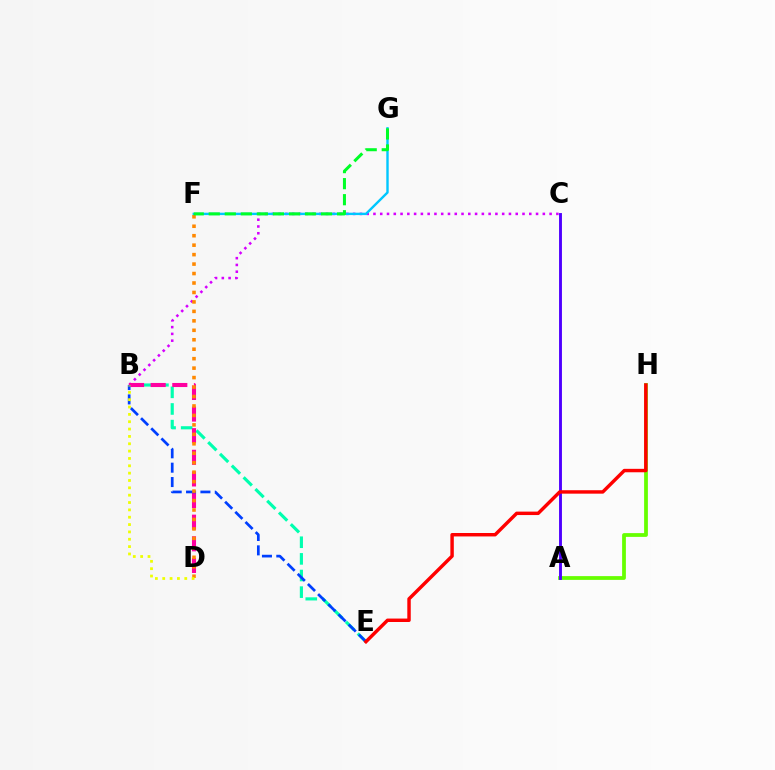{('B', 'C'): [{'color': '#d600ff', 'line_style': 'dotted', 'thickness': 1.84}], ('B', 'E'): [{'color': '#00ffaf', 'line_style': 'dashed', 'thickness': 2.26}, {'color': '#003fff', 'line_style': 'dashed', 'thickness': 1.95}], ('B', 'D'): [{'color': '#ff00a0', 'line_style': 'dashed', 'thickness': 2.94}, {'color': '#eeff00', 'line_style': 'dotted', 'thickness': 2.0}], ('F', 'G'): [{'color': '#00c7ff', 'line_style': 'solid', 'thickness': 1.73}, {'color': '#00ff27', 'line_style': 'dashed', 'thickness': 2.18}], ('A', 'H'): [{'color': '#66ff00', 'line_style': 'solid', 'thickness': 2.71}], ('D', 'F'): [{'color': '#ff8800', 'line_style': 'dotted', 'thickness': 2.57}], ('A', 'C'): [{'color': '#4f00ff', 'line_style': 'solid', 'thickness': 2.08}], ('E', 'H'): [{'color': '#ff0000', 'line_style': 'solid', 'thickness': 2.48}]}